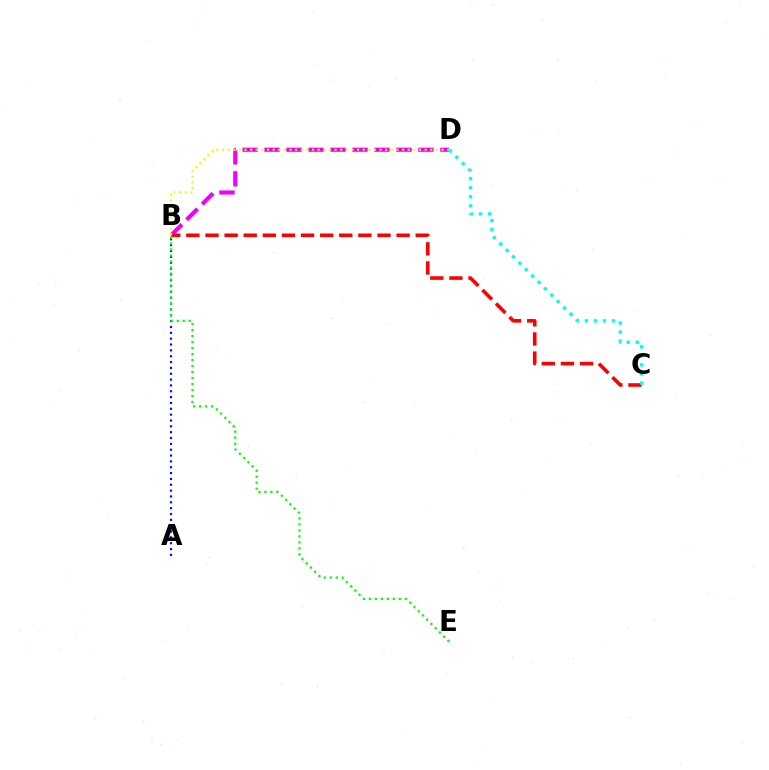{('B', 'D'): [{'color': '#ee00ff', 'line_style': 'dashed', 'thickness': 2.99}, {'color': '#fcf500', 'line_style': 'dotted', 'thickness': 1.53}], ('B', 'C'): [{'color': '#ff0000', 'line_style': 'dashed', 'thickness': 2.6}], ('C', 'D'): [{'color': '#00fff6', 'line_style': 'dotted', 'thickness': 2.46}], ('A', 'B'): [{'color': '#0010ff', 'line_style': 'dotted', 'thickness': 1.59}], ('B', 'E'): [{'color': '#08ff00', 'line_style': 'dotted', 'thickness': 1.63}]}